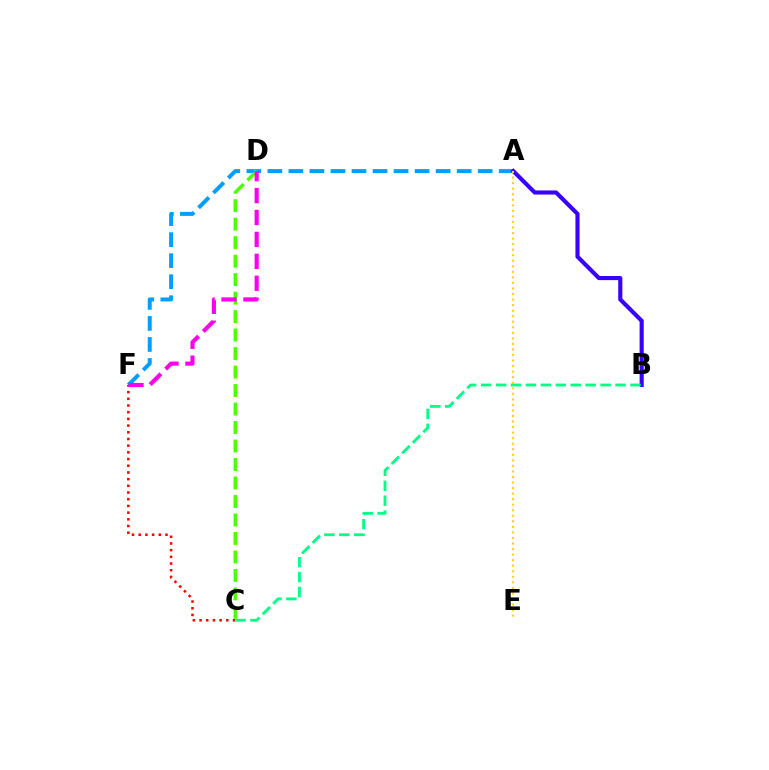{('C', 'F'): [{'color': '#ff0000', 'line_style': 'dotted', 'thickness': 1.82}], ('A', 'F'): [{'color': '#009eff', 'line_style': 'dashed', 'thickness': 2.86}], ('C', 'D'): [{'color': '#4fff00', 'line_style': 'dashed', 'thickness': 2.51}], ('D', 'F'): [{'color': '#ff00ed', 'line_style': 'dashed', 'thickness': 2.98}], ('A', 'B'): [{'color': '#3700ff', 'line_style': 'solid', 'thickness': 2.97}], ('A', 'E'): [{'color': '#ffd500', 'line_style': 'dotted', 'thickness': 1.51}], ('B', 'C'): [{'color': '#00ff86', 'line_style': 'dashed', 'thickness': 2.03}]}